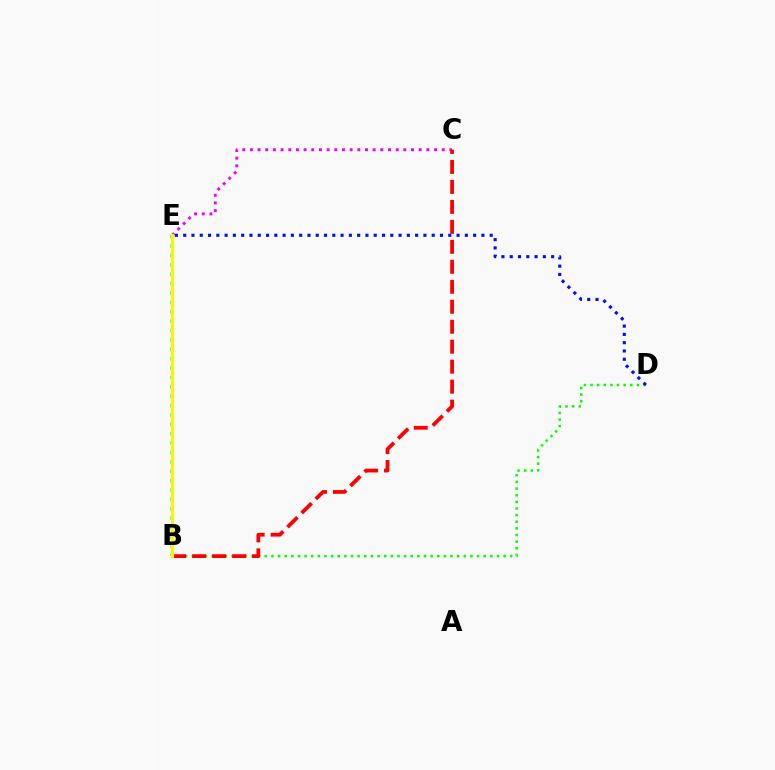{('B', 'D'): [{'color': '#08ff00', 'line_style': 'dotted', 'thickness': 1.8}], ('C', 'E'): [{'color': '#ee00ff', 'line_style': 'dotted', 'thickness': 2.08}], ('B', 'E'): [{'color': '#00fff6', 'line_style': 'dotted', 'thickness': 2.55}, {'color': '#fcf500', 'line_style': 'solid', 'thickness': 2.28}], ('B', 'C'): [{'color': '#ff0000', 'line_style': 'dashed', 'thickness': 2.71}], ('D', 'E'): [{'color': '#0010ff', 'line_style': 'dotted', 'thickness': 2.25}]}